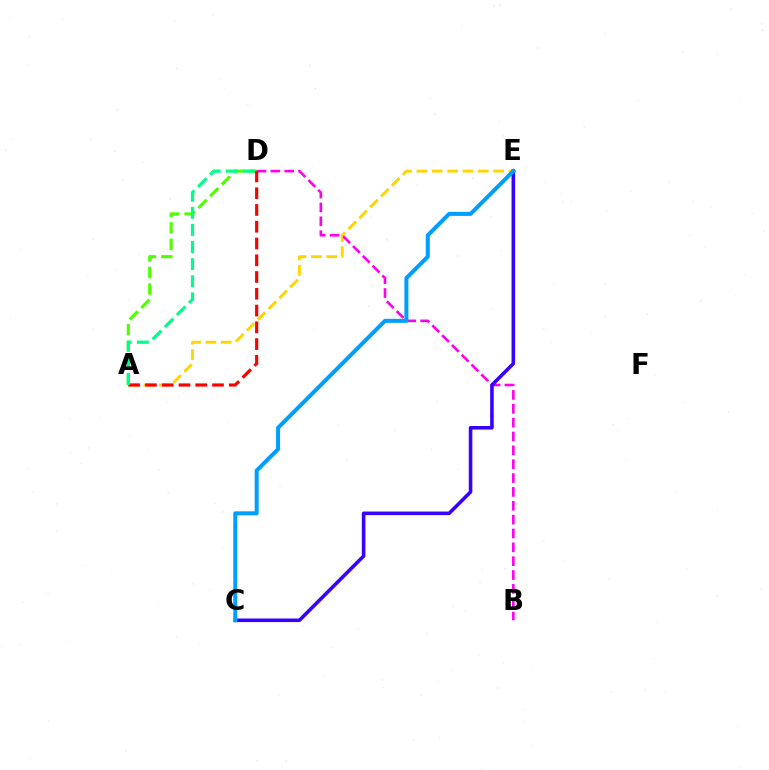{('A', 'E'): [{'color': '#ffd500', 'line_style': 'dashed', 'thickness': 2.08}], ('A', 'D'): [{'color': '#4fff00', 'line_style': 'dashed', 'thickness': 2.24}, {'color': '#ff0000', 'line_style': 'dashed', 'thickness': 2.28}, {'color': '#00ff86', 'line_style': 'dashed', 'thickness': 2.32}], ('B', 'D'): [{'color': '#ff00ed', 'line_style': 'dashed', 'thickness': 1.88}], ('C', 'E'): [{'color': '#3700ff', 'line_style': 'solid', 'thickness': 2.57}, {'color': '#009eff', 'line_style': 'solid', 'thickness': 2.89}]}